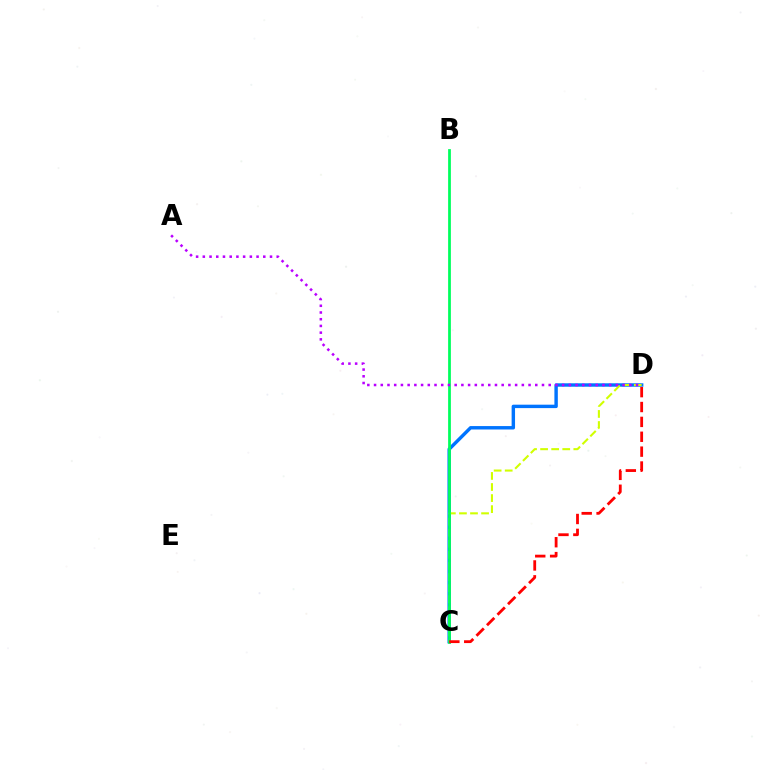{('C', 'D'): [{'color': '#0074ff', 'line_style': 'solid', 'thickness': 2.46}, {'color': '#d1ff00', 'line_style': 'dashed', 'thickness': 1.5}, {'color': '#ff0000', 'line_style': 'dashed', 'thickness': 2.02}], ('B', 'C'): [{'color': '#00ff5c', 'line_style': 'solid', 'thickness': 1.99}], ('A', 'D'): [{'color': '#b900ff', 'line_style': 'dotted', 'thickness': 1.83}]}